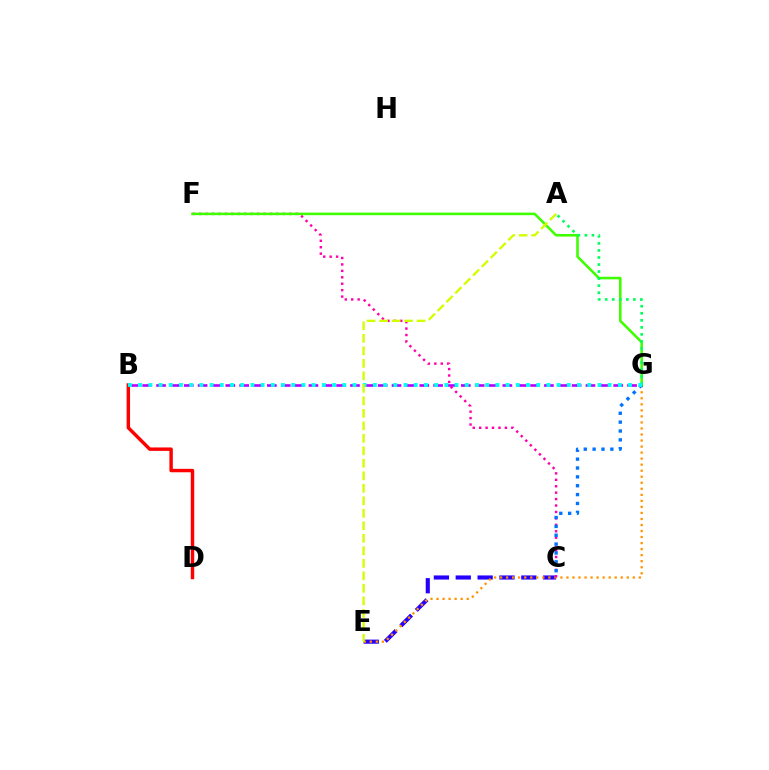{('C', 'E'): [{'color': '#2500ff', 'line_style': 'dashed', 'thickness': 2.97}], ('E', 'G'): [{'color': '#ff9400', 'line_style': 'dotted', 'thickness': 1.64}], ('B', 'D'): [{'color': '#ff0000', 'line_style': 'solid', 'thickness': 2.47}], ('B', 'G'): [{'color': '#b900ff', 'line_style': 'dashed', 'thickness': 1.88}, {'color': '#00fff6', 'line_style': 'dotted', 'thickness': 2.77}], ('C', 'F'): [{'color': '#ff00ac', 'line_style': 'dotted', 'thickness': 1.75}], ('F', 'G'): [{'color': '#3dff00', 'line_style': 'solid', 'thickness': 1.85}], ('C', 'G'): [{'color': '#0074ff', 'line_style': 'dotted', 'thickness': 2.41}], ('A', 'G'): [{'color': '#00ff5c', 'line_style': 'dotted', 'thickness': 1.91}], ('A', 'E'): [{'color': '#d1ff00', 'line_style': 'dashed', 'thickness': 1.7}]}